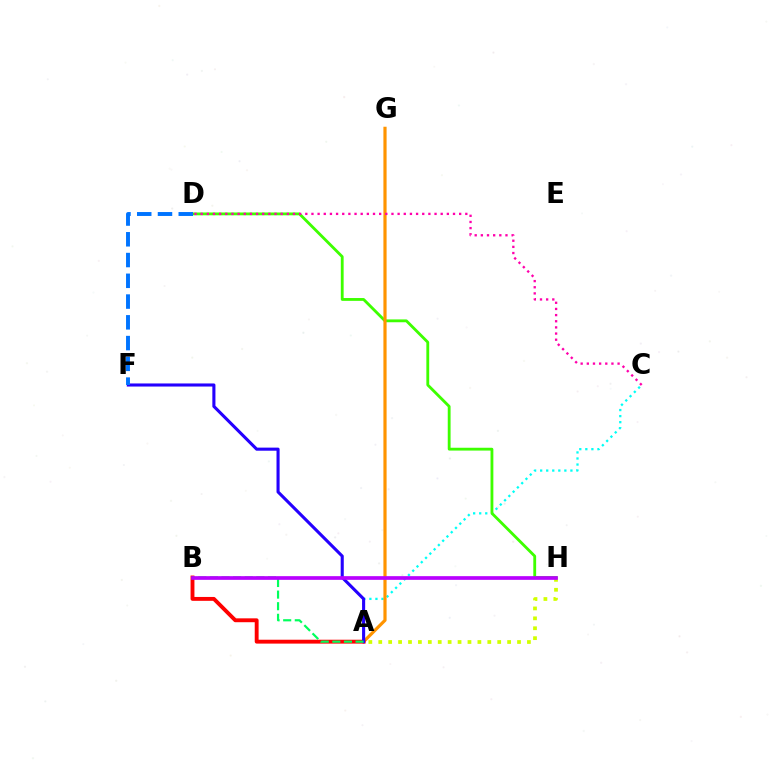{('A', 'C'): [{'color': '#00fff6', 'line_style': 'dotted', 'thickness': 1.64}], ('D', 'H'): [{'color': '#3dff00', 'line_style': 'solid', 'thickness': 2.04}], ('A', 'G'): [{'color': '#ff9400', 'line_style': 'solid', 'thickness': 2.29}], ('C', 'D'): [{'color': '#ff00ac', 'line_style': 'dotted', 'thickness': 1.67}], ('A', 'H'): [{'color': '#d1ff00', 'line_style': 'dotted', 'thickness': 2.69}], ('A', 'B'): [{'color': '#ff0000', 'line_style': 'solid', 'thickness': 2.79}, {'color': '#00ff5c', 'line_style': 'dashed', 'thickness': 1.58}], ('A', 'F'): [{'color': '#2500ff', 'line_style': 'solid', 'thickness': 2.22}], ('D', 'F'): [{'color': '#0074ff', 'line_style': 'dashed', 'thickness': 2.82}], ('B', 'H'): [{'color': '#b900ff', 'line_style': 'solid', 'thickness': 2.65}]}